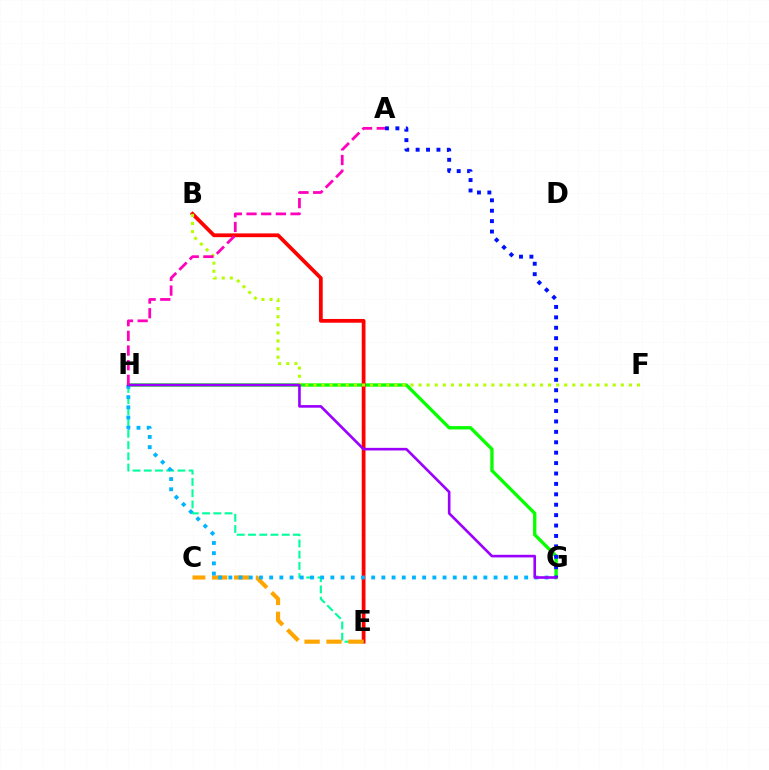{('G', 'H'): [{'color': '#08ff00', 'line_style': 'solid', 'thickness': 2.4}, {'color': '#00b5ff', 'line_style': 'dotted', 'thickness': 2.77}, {'color': '#9b00ff', 'line_style': 'solid', 'thickness': 1.89}], ('B', 'E'): [{'color': '#ff0000', 'line_style': 'solid', 'thickness': 2.71}], ('E', 'H'): [{'color': '#00ff9d', 'line_style': 'dashed', 'thickness': 1.53}], ('C', 'E'): [{'color': '#ffa500', 'line_style': 'dashed', 'thickness': 2.98}], ('A', 'G'): [{'color': '#0010ff', 'line_style': 'dotted', 'thickness': 2.83}], ('B', 'F'): [{'color': '#b3ff00', 'line_style': 'dotted', 'thickness': 2.2}], ('A', 'H'): [{'color': '#ff00bd', 'line_style': 'dashed', 'thickness': 1.99}]}